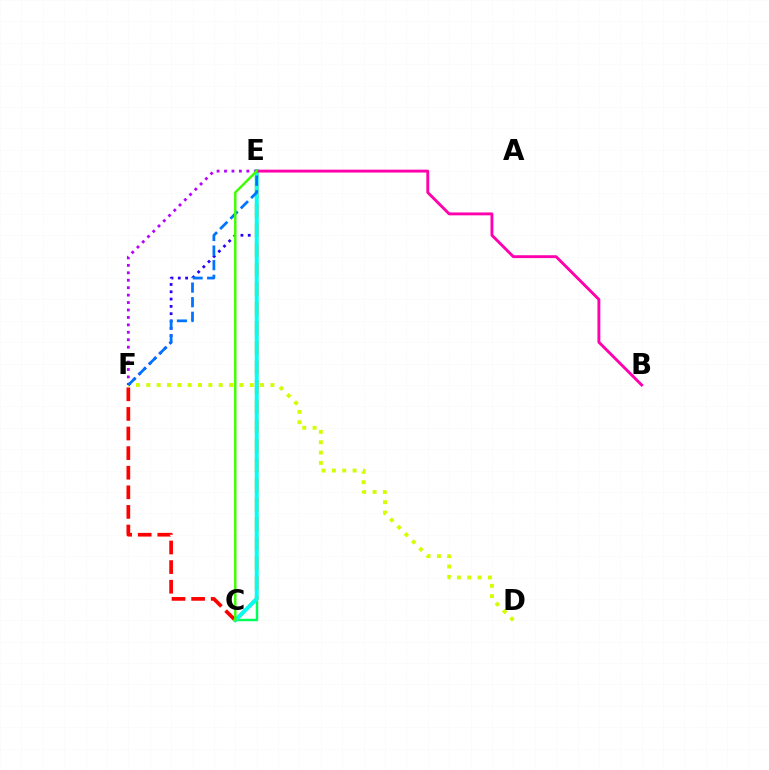{('C', 'E'): [{'color': '#00ff5c', 'line_style': 'solid', 'thickness': 1.79}, {'color': '#ff9400', 'line_style': 'dashed', 'thickness': 2.66}, {'color': '#00fff6', 'line_style': 'solid', 'thickness': 2.77}, {'color': '#3dff00', 'line_style': 'solid', 'thickness': 1.76}], ('E', 'F'): [{'color': '#b900ff', 'line_style': 'dotted', 'thickness': 2.02}, {'color': '#2500ff', 'line_style': 'dotted', 'thickness': 1.98}, {'color': '#0074ff', 'line_style': 'dashed', 'thickness': 1.98}], ('D', 'F'): [{'color': '#d1ff00', 'line_style': 'dotted', 'thickness': 2.81}], ('C', 'F'): [{'color': '#ff0000', 'line_style': 'dashed', 'thickness': 2.66}], ('B', 'E'): [{'color': '#ff00ac', 'line_style': 'solid', 'thickness': 2.07}]}